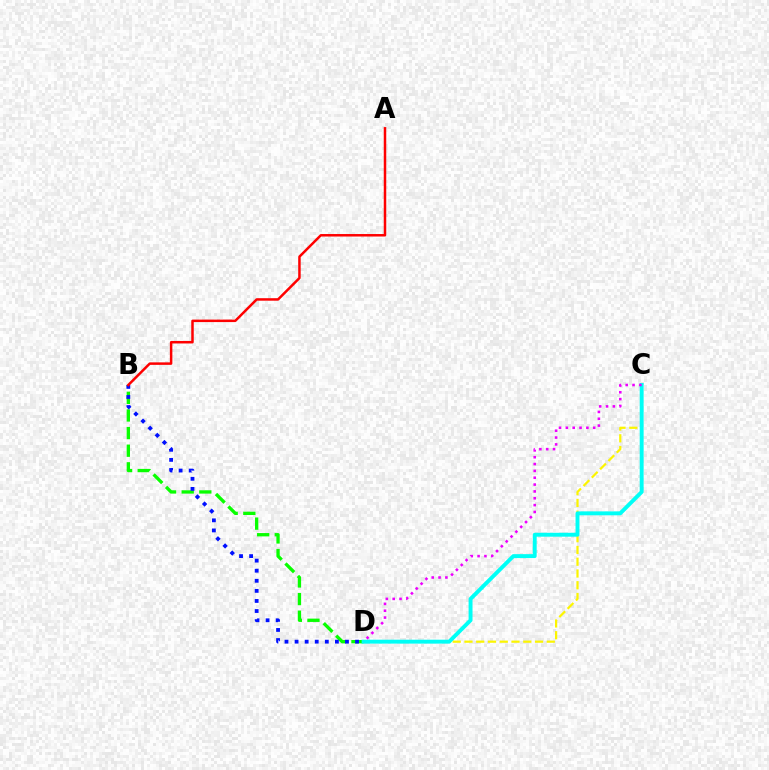{('B', 'D'): [{'color': '#08ff00', 'line_style': 'dashed', 'thickness': 2.39}, {'color': '#0010ff', 'line_style': 'dotted', 'thickness': 2.74}], ('C', 'D'): [{'color': '#fcf500', 'line_style': 'dashed', 'thickness': 1.6}, {'color': '#00fff6', 'line_style': 'solid', 'thickness': 2.82}, {'color': '#ee00ff', 'line_style': 'dotted', 'thickness': 1.86}], ('A', 'B'): [{'color': '#ff0000', 'line_style': 'solid', 'thickness': 1.8}]}